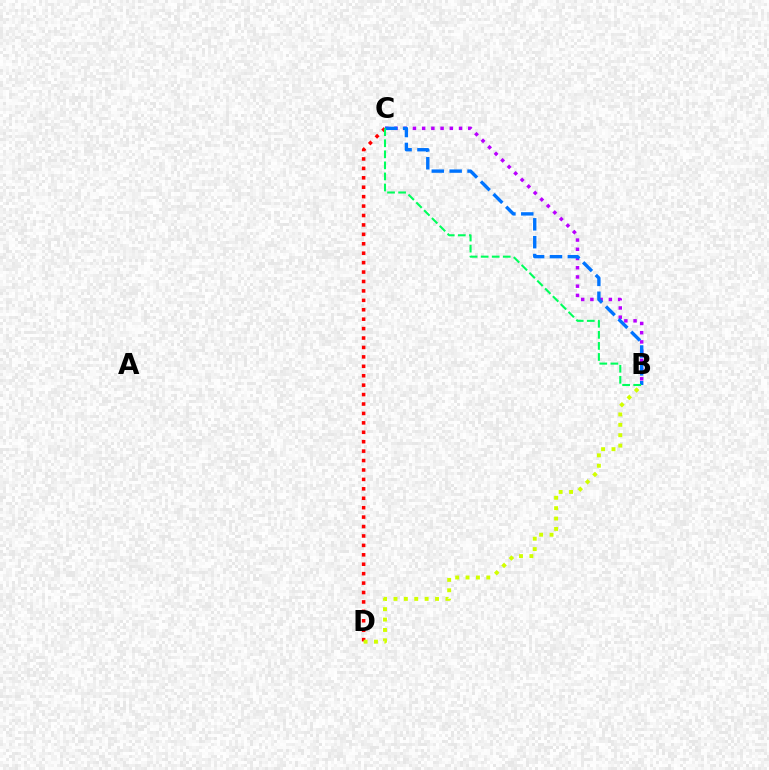{('B', 'C'): [{'color': '#b900ff', 'line_style': 'dotted', 'thickness': 2.51}, {'color': '#0074ff', 'line_style': 'dashed', 'thickness': 2.43}, {'color': '#00ff5c', 'line_style': 'dashed', 'thickness': 1.5}], ('C', 'D'): [{'color': '#ff0000', 'line_style': 'dotted', 'thickness': 2.56}], ('B', 'D'): [{'color': '#d1ff00', 'line_style': 'dotted', 'thickness': 2.82}]}